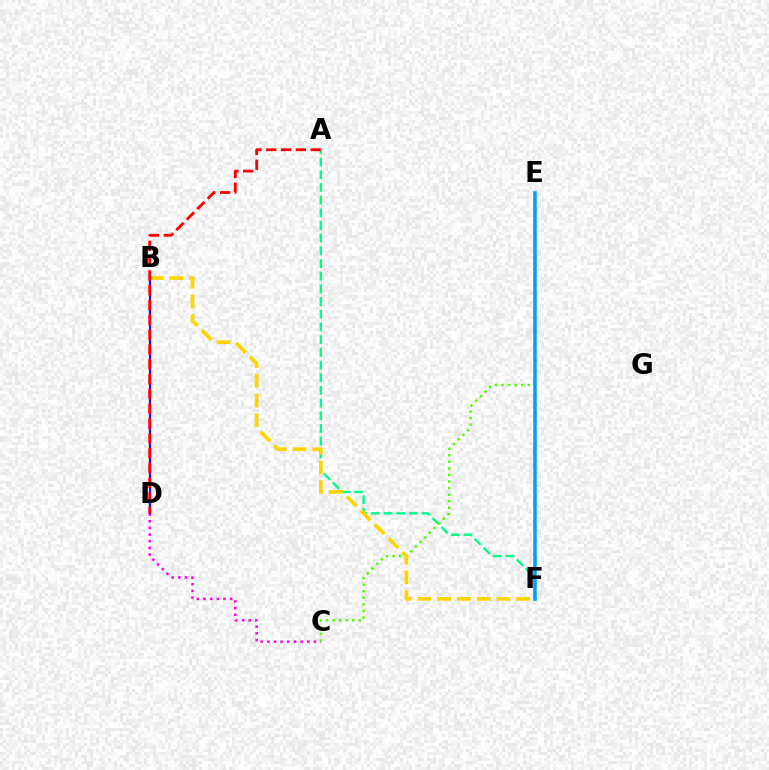{('A', 'F'): [{'color': '#00ff86', 'line_style': 'dashed', 'thickness': 1.72}], ('C', 'D'): [{'color': '#ff00ed', 'line_style': 'dotted', 'thickness': 1.81}], ('B', 'D'): [{'color': '#3700ff', 'line_style': 'solid', 'thickness': 1.6}], ('C', 'E'): [{'color': '#4fff00', 'line_style': 'dotted', 'thickness': 1.78}], ('E', 'F'): [{'color': '#009eff', 'line_style': 'solid', 'thickness': 2.54}], ('B', 'F'): [{'color': '#ffd500', 'line_style': 'dashed', 'thickness': 2.68}], ('A', 'D'): [{'color': '#ff0000', 'line_style': 'dashed', 'thickness': 2.01}]}